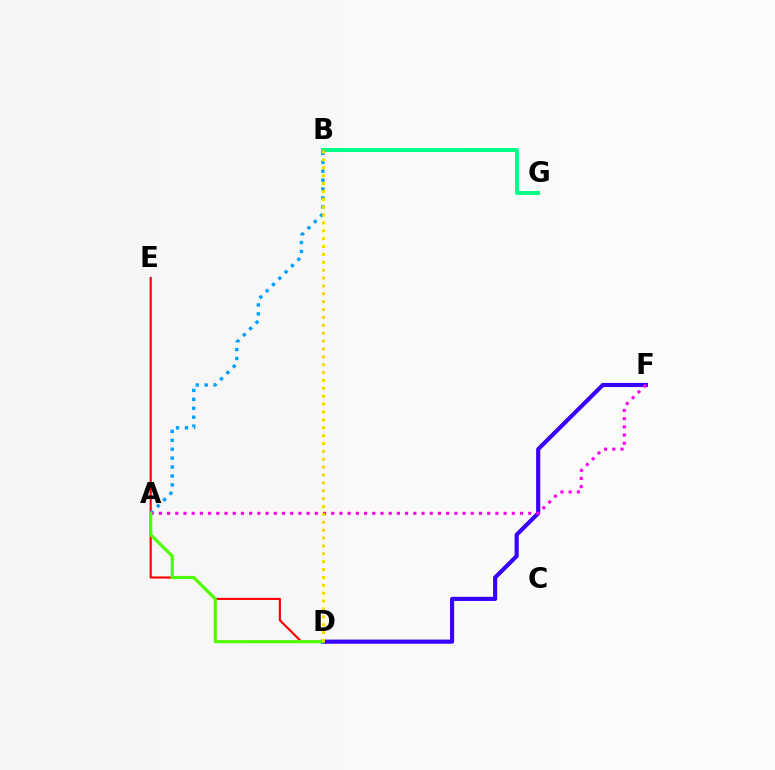{('D', 'F'): [{'color': '#3700ff', 'line_style': 'solid', 'thickness': 2.98}], ('D', 'E'): [{'color': '#ff0000', 'line_style': 'solid', 'thickness': 1.54}], ('B', 'G'): [{'color': '#00ff86', 'line_style': 'solid', 'thickness': 2.87}], ('A', 'B'): [{'color': '#009eff', 'line_style': 'dotted', 'thickness': 2.42}], ('A', 'F'): [{'color': '#ff00ed', 'line_style': 'dotted', 'thickness': 2.23}], ('A', 'D'): [{'color': '#4fff00', 'line_style': 'solid', 'thickness': 2.27}], ('B', 'D'): [{'color': '#ffd500', 'line_style': 'dotted', 'thickness': 2.14}]}